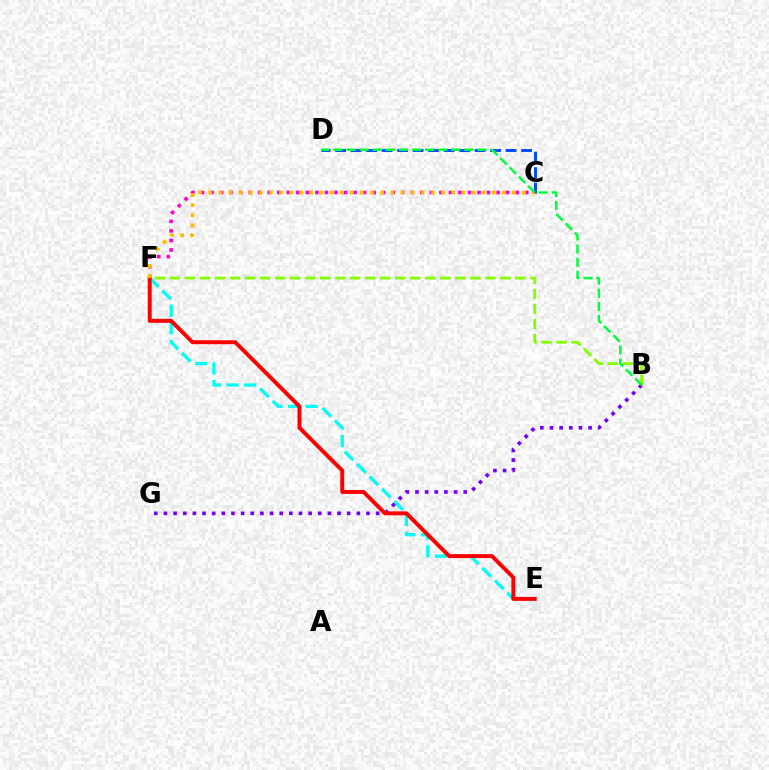{('C', 'D'): [{'color': '#004bff', 'line_style': 'dashed', 'thickness': 2.11}], ('E', 'F'): [{'color': '#00fff6', 'line_style': 'dashed', 'thickness': 2.39}, {'color': '#ff0000', 'line_style': 'solid', 'thickness': 2.84}], ('B', 'G'): [{'color': '#7200ff', 'line_style': 'dotted', 'thickness': 2.62}], ('B', 'F'): [{'color': '#84ff00', 'line_style': 'dashed', 'thickness': 2.04}], ('C', 'F'): [{'color': '#ff00cf', 'line_style': 'dotted', 'thickness': 2.59}, {'color': '#ffbd00', 'line_style': 'dotted', 'thickness': 2.75}], ('B', 'D'): [{'color': '#00ff39', 'line_style': 'dashed', 'thickness': 1.78}]}